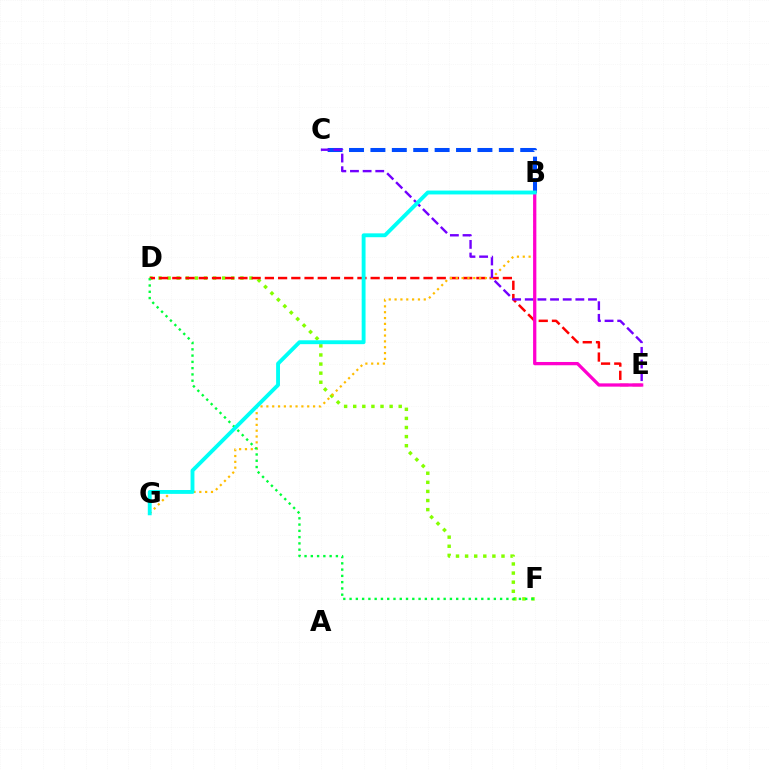{('B', 'C'): [{'color': '#004bff', 'line_style': 'dashed', 'thickness': 2.91}], ('D', 'F'): [{'color': '#84ff00', 'line_style': 'dotted', 'thickness': 2.47}, {'color': '#00ff39', 'line_style': 'dotted', 'thickness': 1.7}], ('D', 'E'): [{'color': '#ff0000', 'line_style': 'dashed', 'thickness': 1.8}], ('B', 'G'): [{'color': '#ffbd00', 'line_style': 'dotted', 'thickness': 1.59}, {'color': '#00fff6', 'line_style': 'solid', 'thickness': 2.78}], ('C', 'E'): [{'color': '#7200ff', 'line_style': 'dashed', 'thickness': 1.72}], ('B', 'E'): [{'color': '#ff00cf', 'line_style': 'solid', 'thickness': 2.35}]}